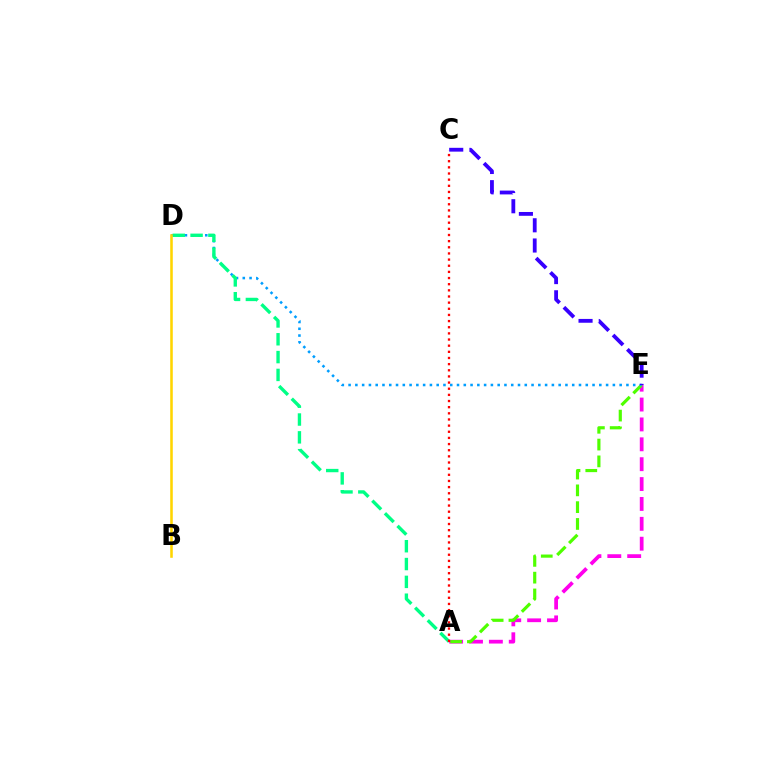{('A', 'E'): [{'color': '#ff00ed', 'line_style': 'dashed', 'thickness': 2.7}, {'color': '#4fff00', 'line_style': 'dashed', 'thickness': 2.28}], ('D', 'E'): [{'color': '#009eff', 'line_style': 'dotted', 'thickness': 1.84}], ('A', 'D'): [{'color': '#00ff86', 'line_style': 'dashed', 'thickness': 2.42}], ('A', 'C'): [{'color': '#ff0000', 'line_style': 'dotted', 'thickness': 1.67}], ('C', 'E'): [{'color': '#3700ff', 'line_style': 'dashed', 'thickness': 2.75}], ('B', 'D'): [{'color': '#ffd500', 'line_style': 'solid', 'thickness': 1.84}]}